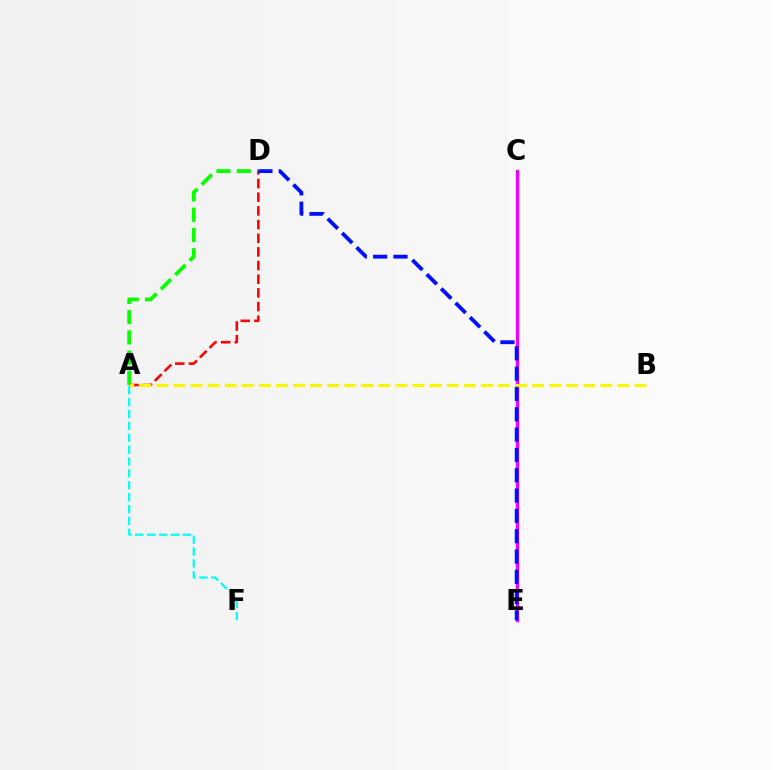{('A', 'D'): [{'color': '#08ff00', 'line_style': 'dashed', 'thickness': 2.75}, {'color': '#ff0000', 'line_style': 'dashed', 'thickness': 1.86}], ('C', 'E'): [{'color': '#ee00ff', 'line_style': 'solid', 'thickness': 2.4}], ('A', 'B'): [{'color': '#fcf500', 'line_style': 'dashed', 'thickness': 2.32}], ('D', 'E'): [{'color': '#0010ff', 'line_style': 'dashed', 'thickness': 2.76}], ('A', 'F'): [{'color': '#00fff6', 'line_style': 'dashed', 'thickness': 1.62}]}